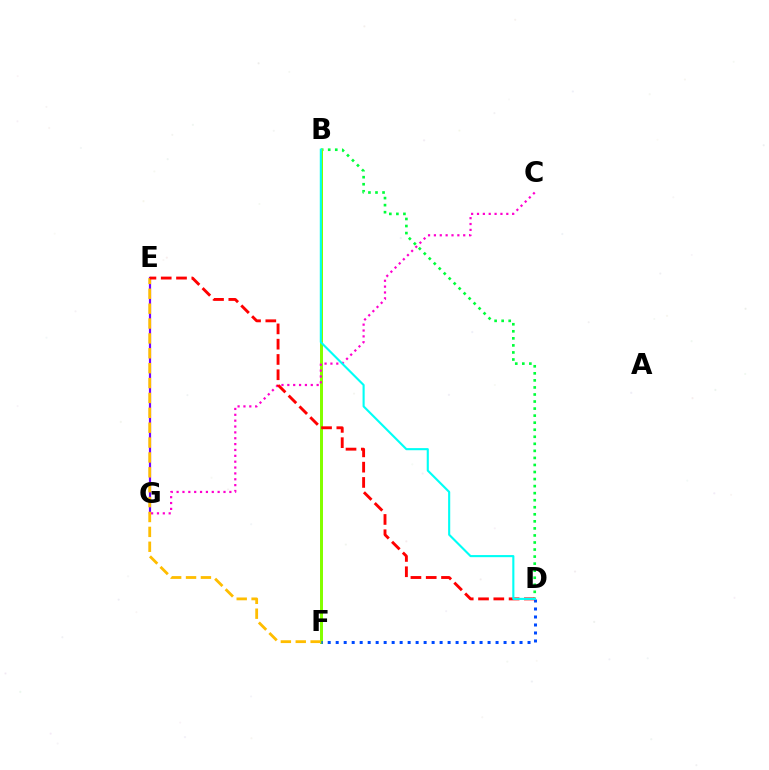{('B', 'D'): [{'color': '#00ff39', 'line_style': 'dotted', 'thickness': 1.91}, {'color': '#00fff6', 'line_style': 'solid', 'thickness': 1.52}], ('B', 'F'): [{'color': '#84ff00', 'line_style': 'solid', 'thickness': 2.15}], ('D', 'F'): [{'color': '#004bff', 'line_style': 'dotted', 'thickness': 2.17}], ('C', 'G'): [{'color': '#ff00cf', 'line_style': 'dotted', 'thickness': 1.59}], ('E', 'G'): [{'color': '#7200ff', 'line_style': 'solid', 'thickness': 1.58}], ('E', 'F'): [{'color': '#ffbd00', 'line_style': 'dashed', 'thickness': 2.02}], ('D', 'E'): [{'color': '#ff0000', 'line_style': 'dashed', 'thickness': 2.08}]}